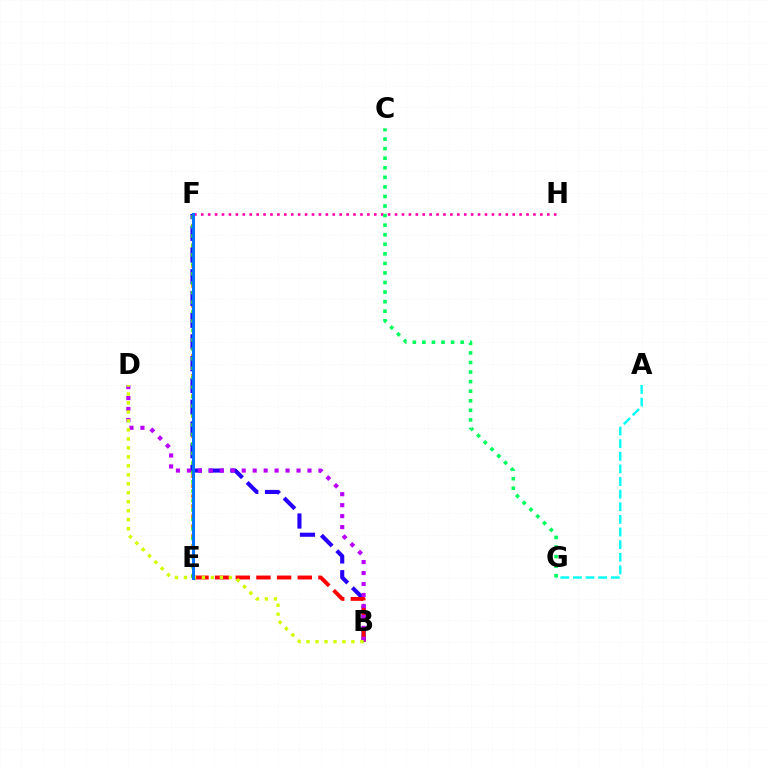{('F', 'H'): [{'color': '#ff00ac', 'line_style': 'dotted', 'thickness': 1.88}], ('A', 'G'): [{'color': '#00fff6', 'line_style': 'dashed', 'thickness': 1.71}], ('E', 'F'): [{'color': '#ff9400', 'line_style': 'dotted', 'thickness': 2.72}, {'color': '#3dff00', 'line_style': 'dotted', 'thickness': 2.57}, {'color': '#0074ff', 'line_style': 'solid', 'thickness': 2.19}], ('B', 'F'): [{'color': '#2500ff', 'line_style': 'dashed', 'thickness': 2.95}], ('C', 'G'): [{'color': '#00ff5c', 'line_style': 'dotted', 'thickness': 2.6}], ('B', 'E'): [{'color': '#ff0000', 'line_style': 'dashed', 'thickness': 2.81}], ('B', 'D'): [{'color': '#b900ff', 'line_style': 'dotted', 'thickness': 2.98}, {'color': '#d1ff00', 'line_style': 'dotted', 'thickness': 2.44}]}